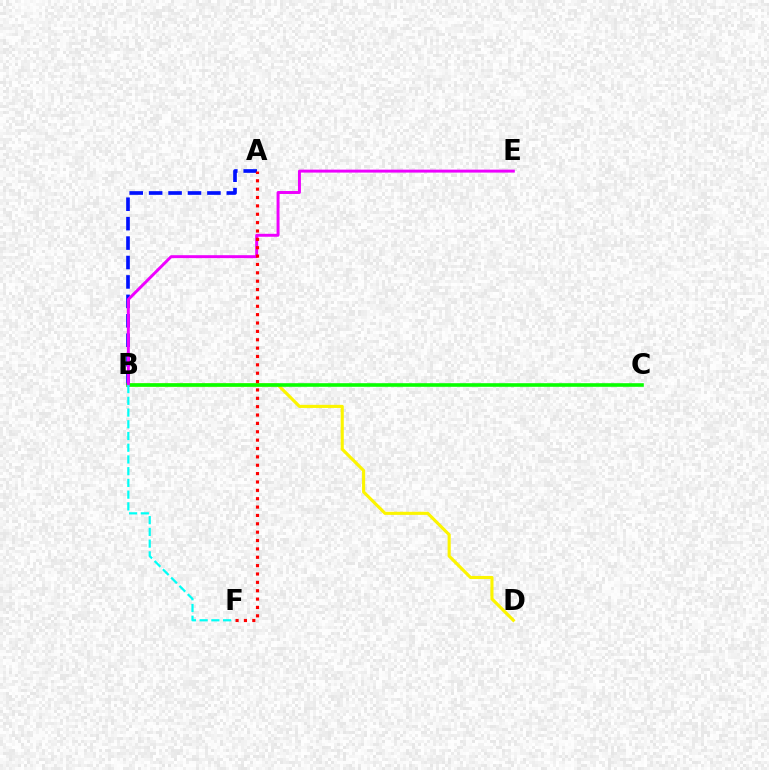{('B', 'D'): [{'color': '#fcf500', 'line_style': 'solid', 'thickness': 2.24}], ('A', 'B'): [{'color': '#0010ff', 'line_style': 'dashed', 'thickness': 2.64}], ('B', 'C'): [{'color': '#08ff00', 'line_style': 'solid', 'thickness': 2.59}], ('B', 'E'): [{'color': '#ee00ff', 'line_style': 'solid', 'thickness': 2.12}], ('B', 'F'): [{'color': '#00fff6', 'line_style': 'dashed', 'thickness': 1.59}], ('A', 'F'): [{'color': '#ff0000', 'line_style': 'dotted', 'thickness': 2.27}]}